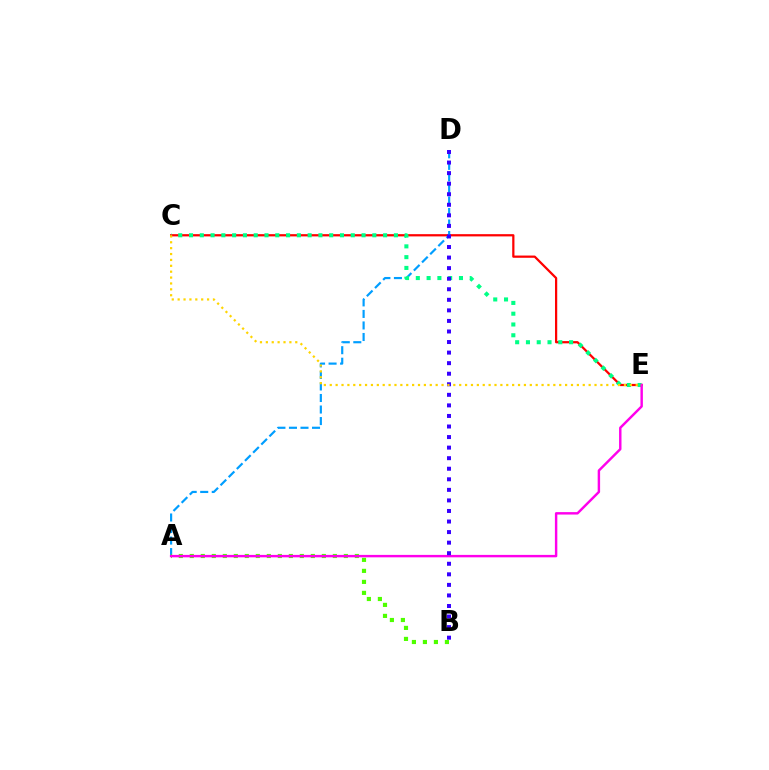{('C', 'E'): [{'color': '#ff0000', 'line_style': 'solid', 'thickness': 1.61}, {'color': '#00ff86', 'line_style': 'dotted', 'thickness': 2.93}, {'color': '#ffd500', 'line_style': 'dotted', 'thickness': 1.6}], ('A', 'D'): [{'color': '#009eff', 'line_style': 'dashed', 'thickness': 1.57}], ('A', 'B'): [{'color': '#4fff00', 'line_style': 'dotted', 'thickness': 2.99}], ('A', 'E'): [{'color': '#ff00ed', 'line_style': 'solid', 'thickness': 1.75}], ('B', 'D'): [{'color': '#3700ff', 'line_style': 'dotted', 'thickness': 2.87}]}